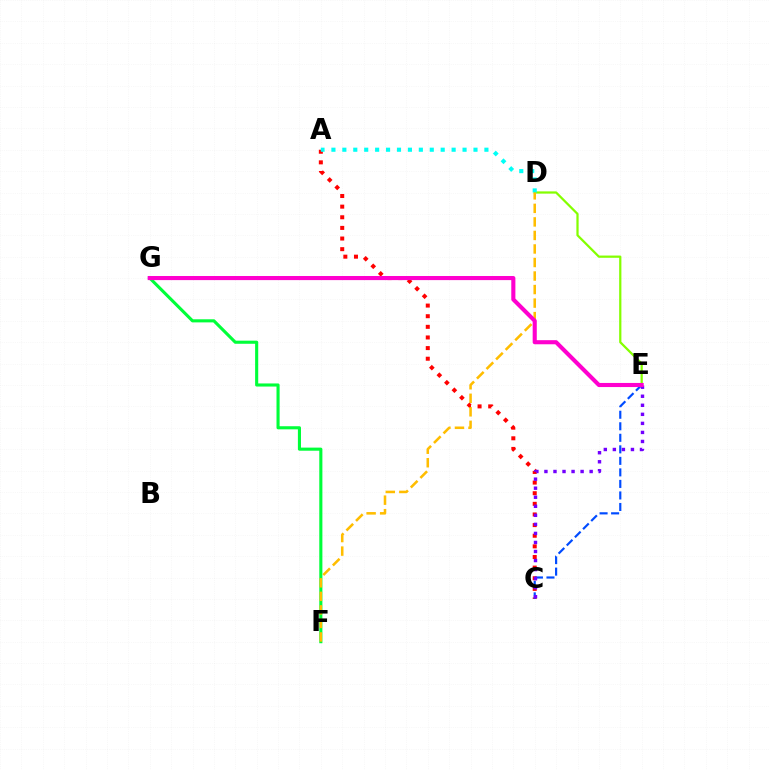{('F', 'G'): [{'color': '#00ff39', 'line_style': 'solid', 'thickness': 2.24}], ('A', 'C'): [{'color': '#ff0000', 'line_style': 'dotted', 'thickness': 2.89}], ('C', 'E'): [{'color': '#004bff', 'line_style': 'dashed', 'thickness': 1.57}, {'color': '#7200ff', 'line_style': 'dotted', 'thickness': 2.46}], ('D', 'E'): [{'color': '#84ff00', 'line_style': 'solid', 'thickness': 1.61}], ('A', 'D'): [{'color': '#00fff6', 'line_style': 'dotted', 'thickness': 2.97}], ('D', 'F'): [{'color': '#ffbd00', 'line_style': 'dashed', 'thickness': 1.84}], ('E', 'G'): [{'color': '#ff00cf', 'line_style': 'solid', 'thickness': 2.95}]}